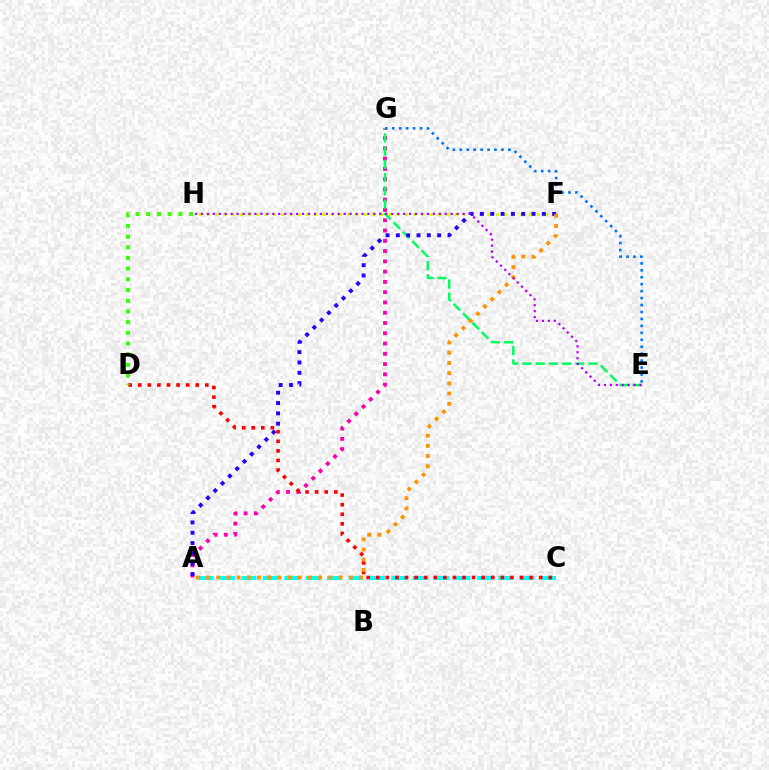{('A', 'G'): [{'color': '#ff00ac', 'line_style': 'dotted', 'thickness': 2.79}], ('E', 'G'): [{'color': '#00ff5c', 'line_style': 'dashed', 'thickness': 1.8}, {'color': '#0074ff', 'line_style': 'dotted', 'thickness': 1.89}], ('A', 'C'): [{'color': '#00fff6', 'line_style': 'dashed', 'thickness': 2.91}], ('F', 'H'): [{'color': '#d1ff00', 'line_style': 'dotted', 'thickness': 2.24}], ('A', 'F'): [{'color': '#2500ff', 'line_style': 'dotted', 'thickness': 2.8}, {'color': '#ff9400', 'line_style': 'dotted', 'thickness': 2.77}], ('C', 'D'): [{'color': '#ff0000', 'line_style': 'dotted', 'thickness': 2.6}], ('E', 'H'): [{'color': '#b900ff', 'line_style': 'dotted', 'thickness': 1.62}], ('D', 'H'): [{'color': '#3dff00', 'line_style': 'dotted', 'thickness': 2.91}]}